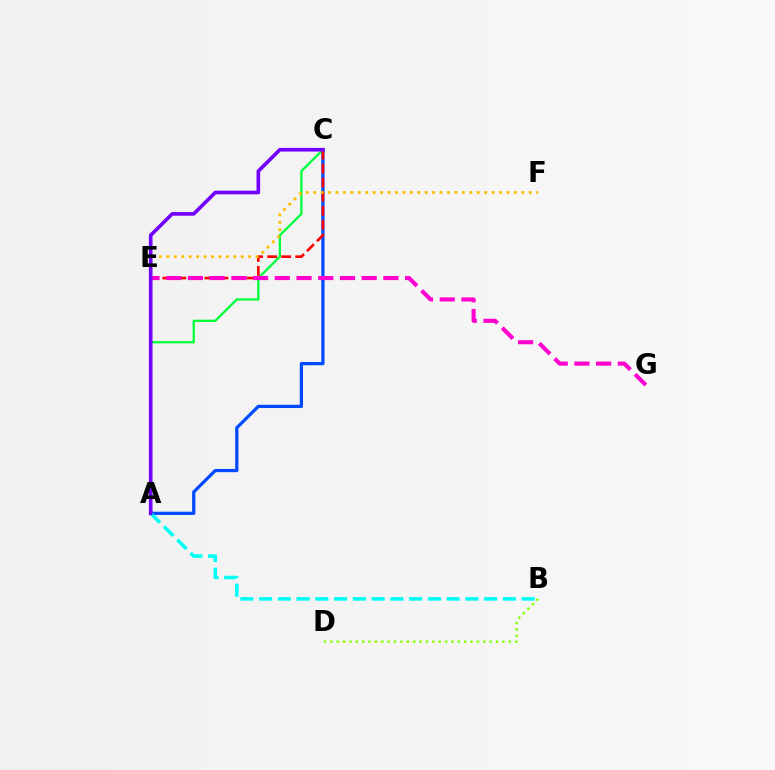{('A', 'C'): [{'color': '#004bff', 'line_style': 'solid', 'thickness': 2.33}, {'color': '#00ff39', 'line_style': 'solid', 'thickness': 1.65}, {'color': '#7200ff', 'line_style': 'solid', 'thickness': 2.62}], ('C', 'E'): [{'color': '#ff0000', 'line_style': 'dashed', 'thickness': 1.91}], ('B', 'D'): [{'color': '#84ff00', 'line_style': 'dotted', 'thickness': 1.73}], ('A', 'B'): [{'color': '#00fff6', 'line_style': 'dashed', 'thickness': 2.55}], ('E', 'G'): [{'color': '#ff00cf', 'line_style': 'dashed', 'thickness': 2.95}], ('E', 'F'): [{'color': '#ffbd00', 'line_style': 'dotted', 'thickness': 2.02}]}